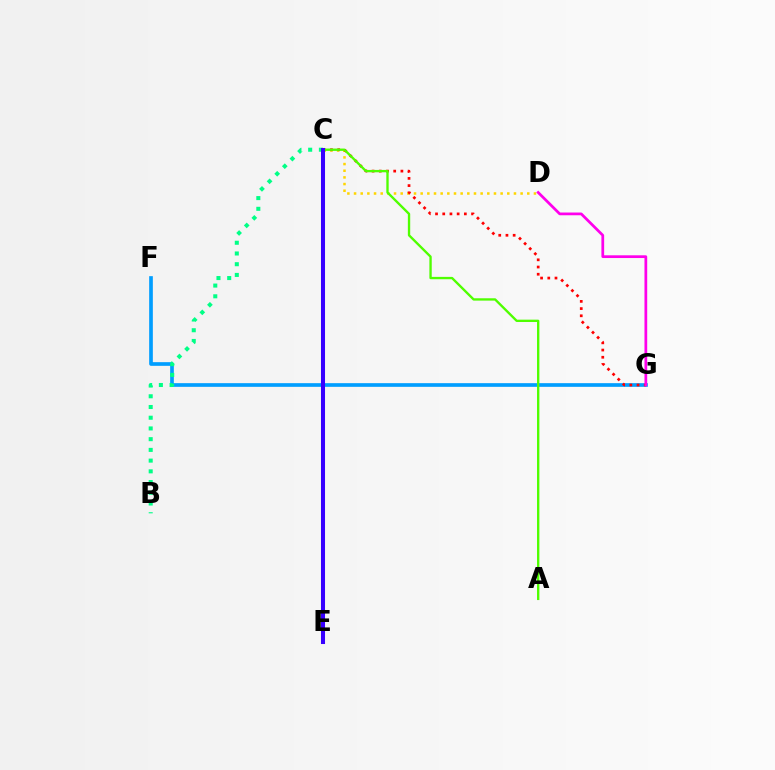{('F', 'G'): [{'color': '#009eff', 'line_style': 'solid', 'thickness': 2.64}], ('C', 'D'): [{'color': '#ffd500', 'line_style': 'dotted', 'thickness': 1.81}], ('C', 'G'): [{'color': '#ff0000', 'line_style': 'dotted', 'thickness': 1.96}], ('A', 'C'): [{'color': '#4fff00', 'line_style': 'solid', 'thickness': 1.69}], ('B', 'C'): [{'color': '#00ff86', 'line_style': 'dotted', 'thickness': 2.91}], ('D', 'G'): [{'color': '#ff00ed', 'line_style': 'solid', 'thickness': 1.97}], ('C', 'E'): [{'color': '#3700ff', 'line_style': 'solid', 'thickness': 2.91}]}